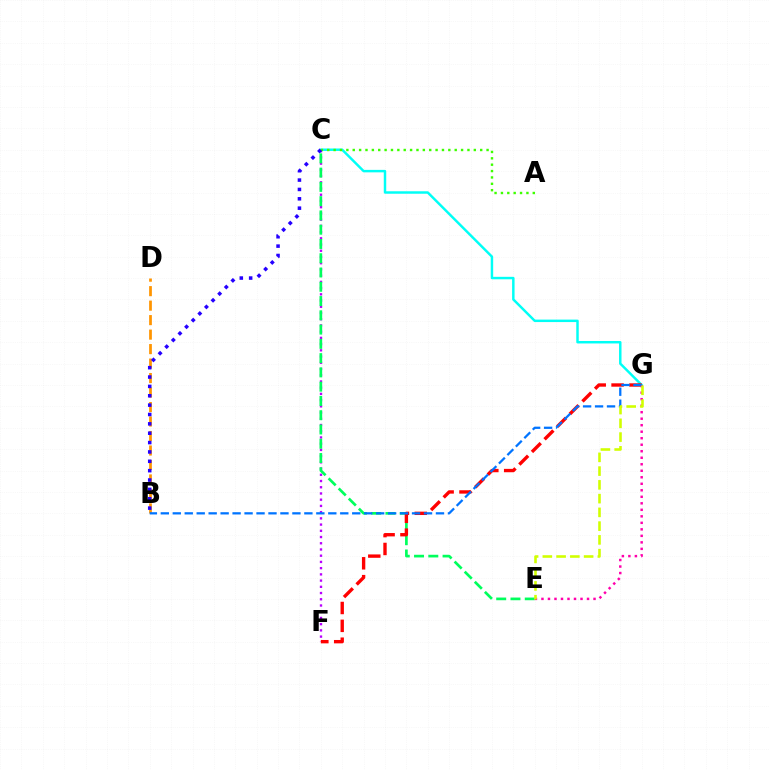{('C', 'F'): [{'color': '#b900ff', 'line_style': 'dotted', 'thickness': 1.69}], ('C', 'G'): [{'color': '#00fff6', 'line_style': 'solid', 'thickness': 1.77}], ('B', 'D'): [{'color': '#ff9400', 'line_style': 'dashed', 'thickness': 1.97}], ('C', 'E'): [{'color': '#00ff5c', 'line_style': 'dashed', 'thickness': 1.94}], ('F', 'G'): [{'color': '#ff0000', 'line_style': 'dashed', 'thickness': 2.43}], ('E', 'G'): [{'color': '#ff00ac', 'line_style': 'dotted', 'thickness': 1.77}, {'color': '#d1ff00', 'line_style': 'dashed', 'thickness': 1.87}], ('A', 'C'): [{'color': '#3dff00', 'line_style': 'dotted', 'thickness': 1.73}], ('B', 'G'): [{'color': '#0074ff', 'line_style': 'dashed', 'thickness': 1.63}], ('B', 'C'): [{'color': '#2500ff', 'line_style': 'dotted', 'thickness': 2.54}]}